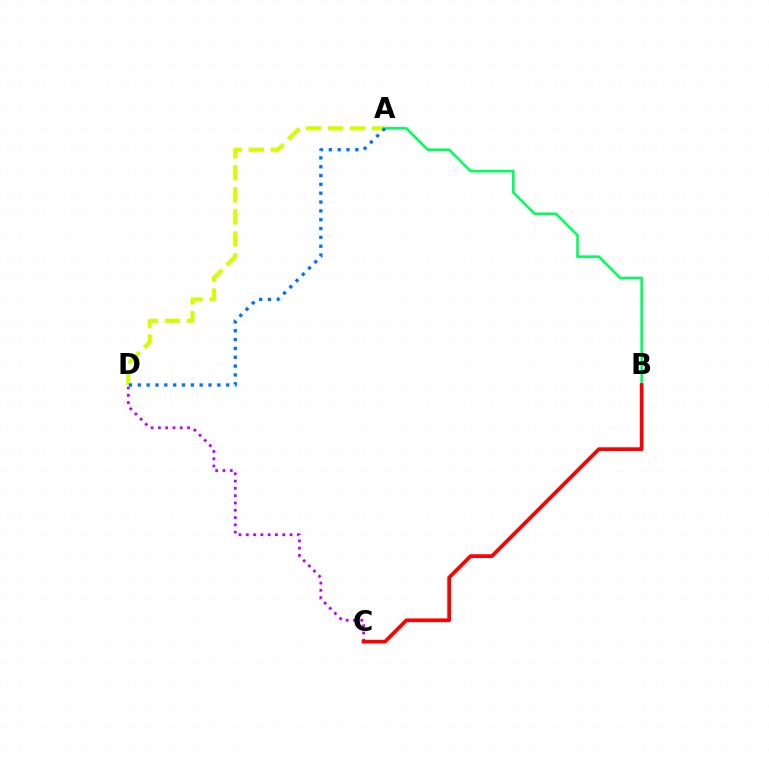{('C', 'D'): [{'color': '#b900ff', 'line_style': 'dotted', 'thickness': 1.98}], ('A', 'B'): [{'color': '#00ff5c', 'line_style': 'solid', 'thickness': 1.86}], ('A', 'D'): [{'color': '#d1ff00', 'line_style': 'dashed', 'thickness': 2.99}, {'color': '#0074ff', 'line_style': 'dotted', 'thickness': 2.4}], ('B', 'C'): [{'color': '#ff0000', 'line_style': 'solid', 'thickness': 2.68}]}